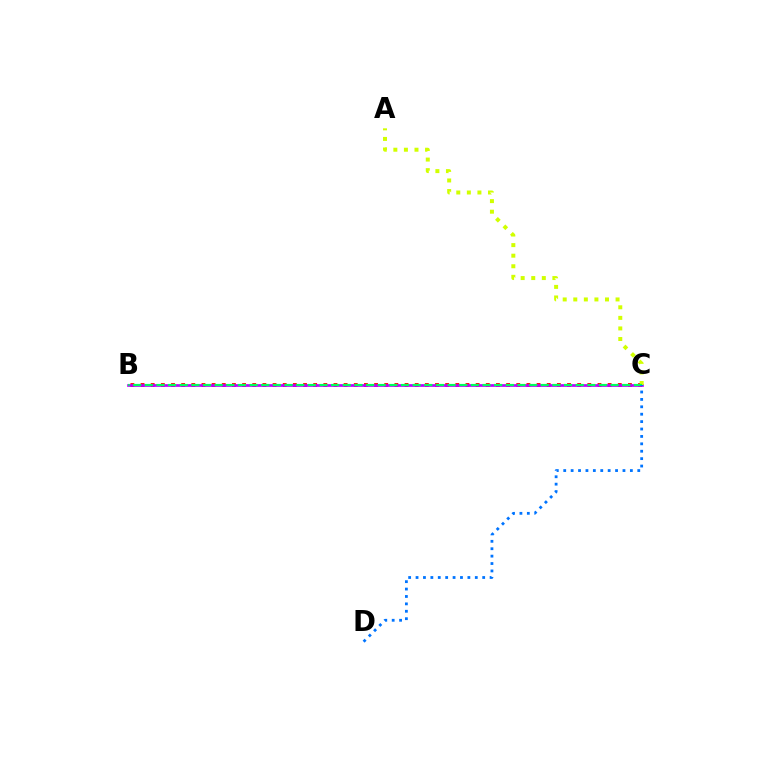{('B', 'C'): [{'color': '#ff0000', 'line_style': 'dotted', 'thickness': 2.76}, {'color': '#b900ff', 'line_style': 'solid', 'thickness': 1.93}, {'color': '#00ff5c', 'line_style': 'dashed', 'thickness': 1.58}], ('A', 'C'): [{'color': '#d1ff00', 'line_style': 'dotted', 'thickness': 2.87}], ('C', 'D'): [{'color': '#0074ff', 'line_style': 'dotted', 'thickness': 2.01}]}